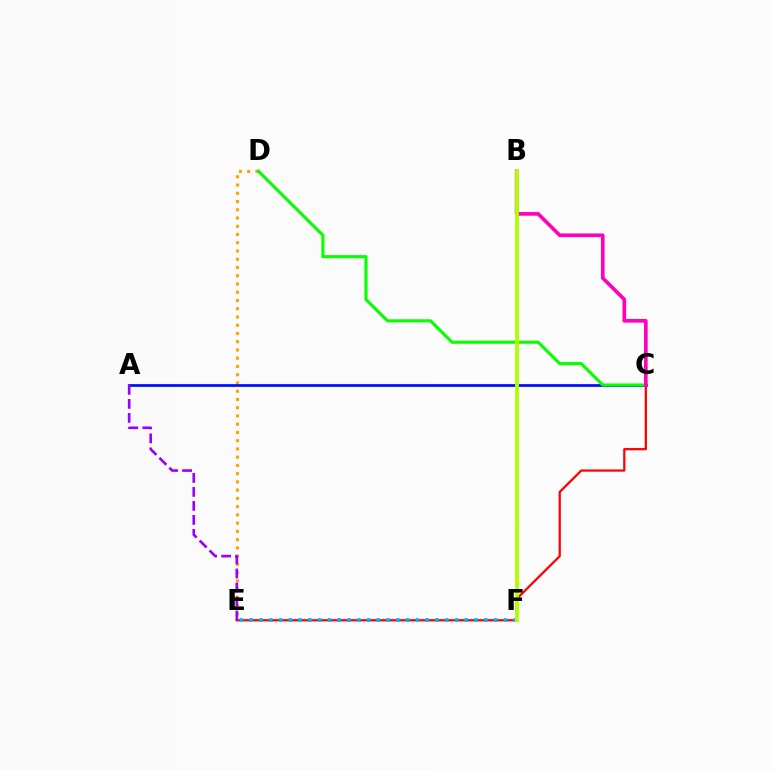{('D', 'E'): [{'color': '#ffa500', 'line_style': 'dotted', 'thickness': 2.24}], ('C', 'E'): [{'color': '#ff0000', 'line_style': 'solid', 'thickness': 1.62}], ('A', 'C'): [{'color': '#0010ff', 'line_style': 'solid', 'thickness': 1.98}], ('B', 'F'): [{'color': '#00ff9d', 'line_style': 'dotted', 'thickness': 1.91}, {'color': '#b3ff00', 'line_style': 'solid', 'thickness': 2.72}], ('C', 'D'): [{'color': '#08ff00', 'line_style': 'solid', 'thickness': 2.23}], ('E', 'F'): [{'color': '#00b5ff', 'line_style': 'dotted', 'thickness': 2.66}], ('B', 'C'): [{'color': '#ff00bd', 'line_style': 'solid', 'thickness': 2.64}], ('A', 'E'): [{'color': '#9b00ff', 'line_style': 'dashed', 'thickness': 1.9}]}